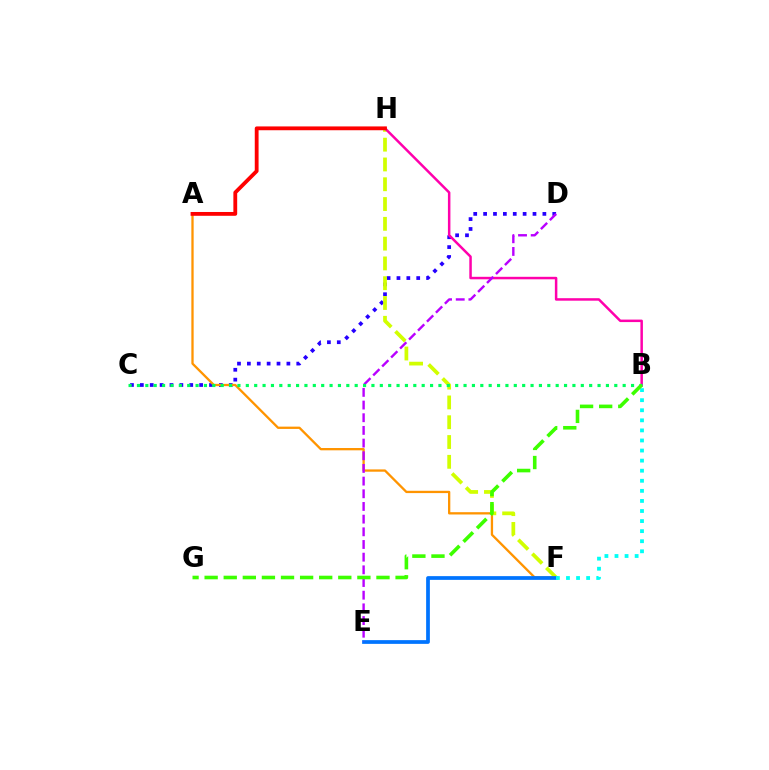{('C', 'D'): [{'color': '#2500ff', 'line_style': 'dotted', 'thickness': 2.68}], ('A', 'F'): [{'color': '#ff9400', 'line_style': 'solid', 'thickness': 1.66}], ('F', 'H'): [{'color': '#d1ff00', 'line_style': 'dashed', 'thickness': 2.69}], ('E', 'F'): [{'color': '#0074ff', 'line_style': 'solid', 'thickness': 2.69}], ('B', 'H'): [{'color': '#ff00ac', 'line_style': 'solid', 'thickness': 1.8}], ('D', 'E'): [{'color': '#b900ff', 'line_style': 'dashed', 'thickness': 1.72}], ('B', 'C'): [{'color': '#00ff5c', 'line_style': 'dotted', 'thickness': 2.28}], ('B', 'F'): [{'color': '#00fff6', 'line_style': 'dotted', 'thickness': 2.74}], ('B', 'G'): [{'color': '#3dff00', 'line_style': 'dashed', 'thickness': 2.59}], ('A', 'H'): [{'color': '#ff0000', 'line_style': 'solid', 'thickness': 2.75}]}